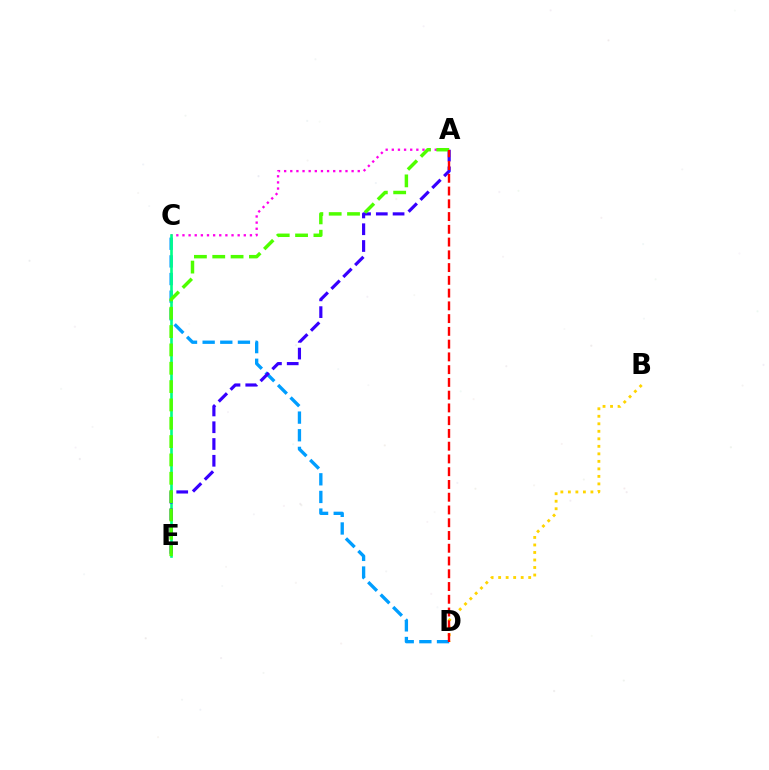{('B', 'D'): [{'color': '#ffd500', 'line_style': 'dotted', 'thickness': 2.04}], ('A', 'C'): [{'color': '#ff00ed', 'line_style': 'dotted', 'thickness': 1.67}], ('C', 'D'): [{'color': '#009eff', 'line_style': 'dashed', 'thickness': 2.4}], ('C', 'E'): [{'color': '#00ff86', 'line_style': 'solid', 'thickness': 1.9}], ('A', 'E'): [{'color': '#3700ff', 'line_style': 'dashed', 'thickness': 2.28}, {'color': '#4fff00', 'line_style': 'dashed', 'thickness': 2.49}], ('A', 'D'): [{'color': '#ff0000', 'line_style': 'dashed', 'thickness': 1.73}]}